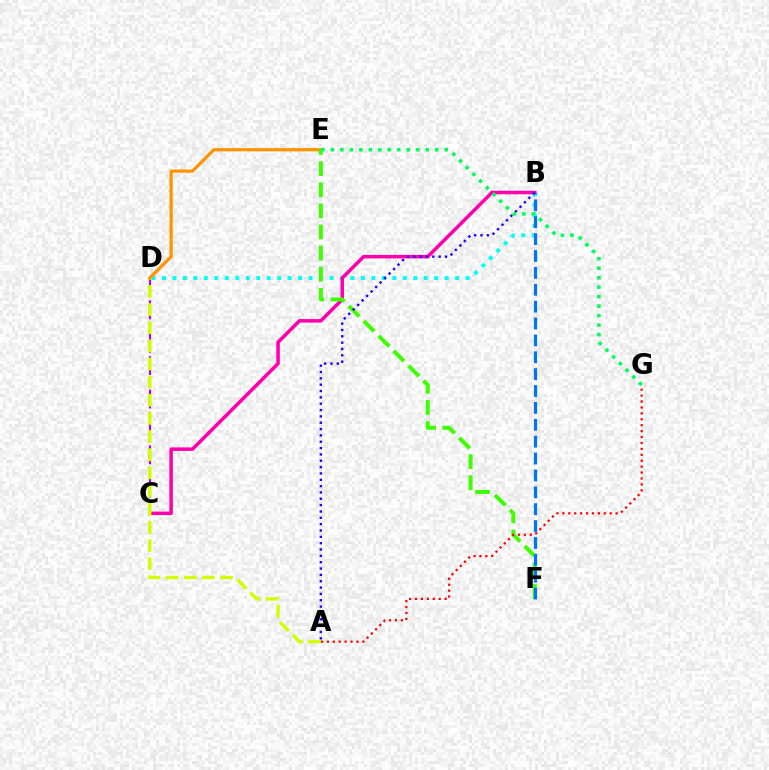{('C', 'D'): [{'color': '#b900ff', 'line_style': 'dashed', 'thickness': 1.52}], ('B', 'D'): [{'color': '#00fff6', 'line_style': 'dotted', 'thickness': 2.84}], ('B', 'C'): [{'color': '#ff00ac', 'line_style': 'solid', 'thickness': 2.54}], ('A', 'D'): [{'color': '#d1ff00', 'line_style': 'dashed', 'thickness': 2.47}], ('D', 'E'): [{'color': '#ff9400', 'line_style': 'solid', 'thickness': 2.33}], ('E', 'F'): [{'color': '#3dff00', 'line_style': 'dashed', 'thickness': 2.87}], ('B', 'F'): [{'color': '#0074ff', 'line_style': 'dashed', 'thickness': 2.29}], ('A', 'G'): [{'color': '#ff0000', 'line_style': 'dotted', 'thickness': 1.61}], ('A', 'B'): [{'color': '#2500ff', 'line_style': 'dotted', 'thickness': 1.72}], ('E', 'G'): [{'color': '#00ff5c', 'line_style': 'dotted', 'thickness': 2.58}]}